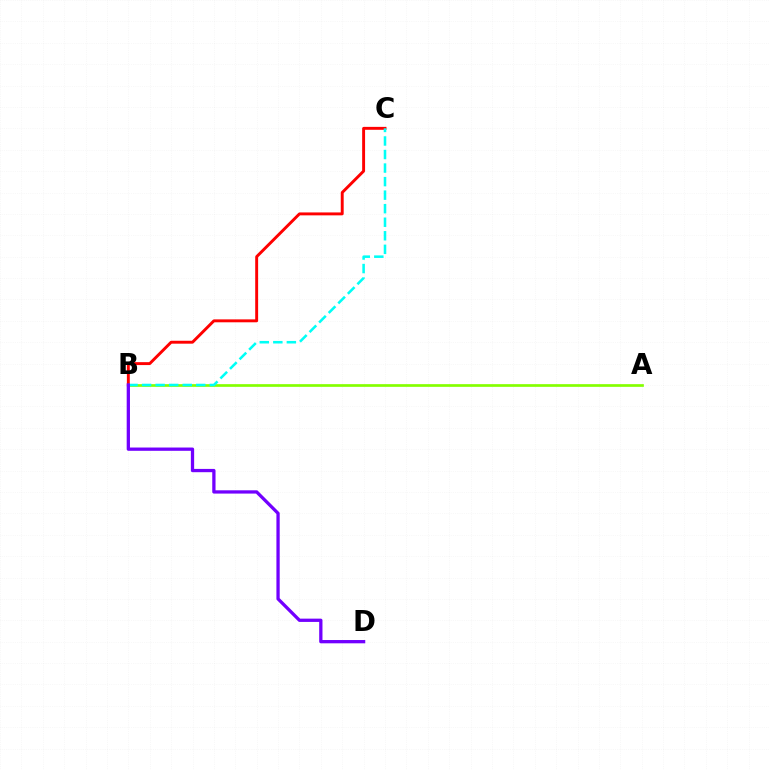{('A', 'B'): [{'color': '#84ff00', 'line_style': 'solid', 'thickness': 1.94}], ('B', 'C'): [{'color': '#ff0000', 'line_style': 'solid', 'thickness': 2.1}, {'color': '#00fff6', 'line_style': 'dashed', 'thickness': 1.84}], ('B', 'D'): [{'color': '#7200ff', 'line_style': 'solid', 'thickness': 2.36}]}